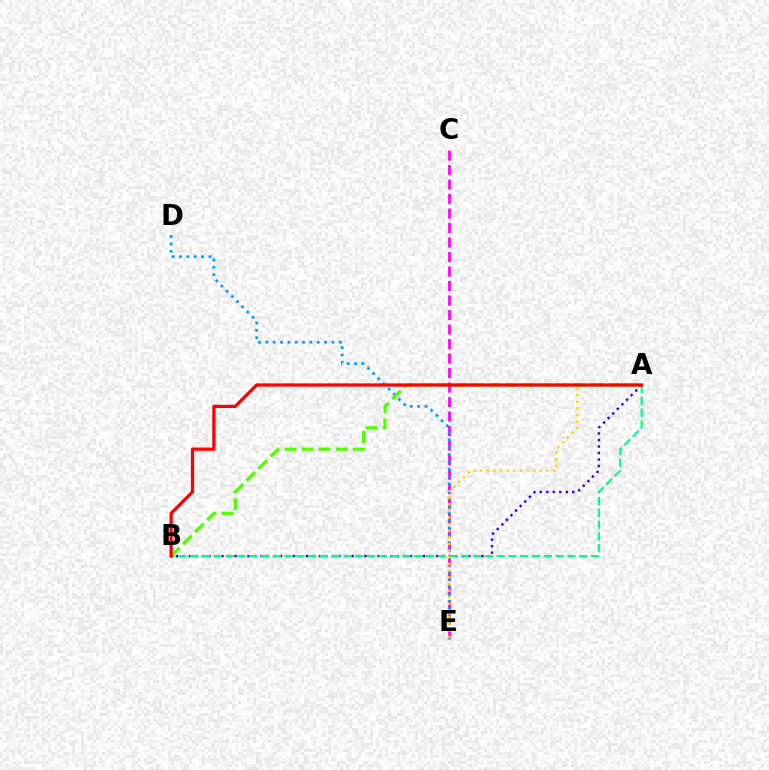{('A', 'B'): [{'color': '#3700ff', 'line_style': 'dotted', 'thickness': 1.77}, {'color': '#00ff86', 'line_style': 'dashed', 'thickness': 1.6}, {'color': '#4fff00', 'line_style': 'dashed', 'thickness': 2.31}, {'color': '#ff0000', 'line_style': 'solid', 'thickness': 2.32}], ('C', 'E'): [{'color': '#ff00ed', 'line_style': 'dashed', 'thickness': 1.97}], ('D', 'E'): [{'color': '#009eff', 'line_style': 'dotted', 'thickness': 1.99}], ('A', 'E'): [{'color': '#ffd500', 'line_style': 'dotted', 'thickness': 1.8}]}